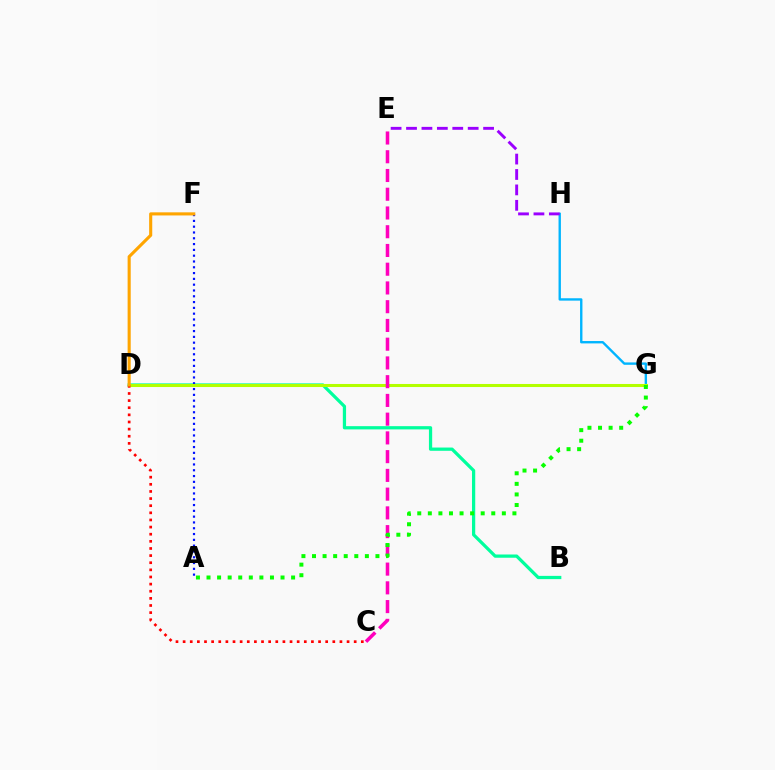{('G', 'H'): [{'color': '#00b5ff', 'line_style': 'solid', 'thickness': 1.71}], ('B', 'D'): [{'color': '#00ff9d', 'line_style': 'solid', 'thickness': 2.34}], ('A', 'F'): [{'color': '#0010ff', 'line_style': 'dotted', 'thickness': 1.58}], ('D', 'G'): [{'color': '#b3ff00', 'line_style': 'solid', 'thickness': 2.2}], ('E', 'H'): [{'color': '#9b00ff', 'line_style': 'dashed', 'thickness': 2.09}], ('C', 'E'): [{'color': '#ff00bd', 'line_style': 'dashed', 'thickness': 2.55}], ('A', 'G'): [{'color': '#08ff00', 'line_style': 'dotted', 'thickness': 2.87}], ('C', 'D'): [{'color': '#ff0000', 'line_style': 'dotted', 'thickness': 1.94}], ('D', 'F'): [{'color': '#ffa500', 'line_style': 'solid', 'thickness': 2.24}]}